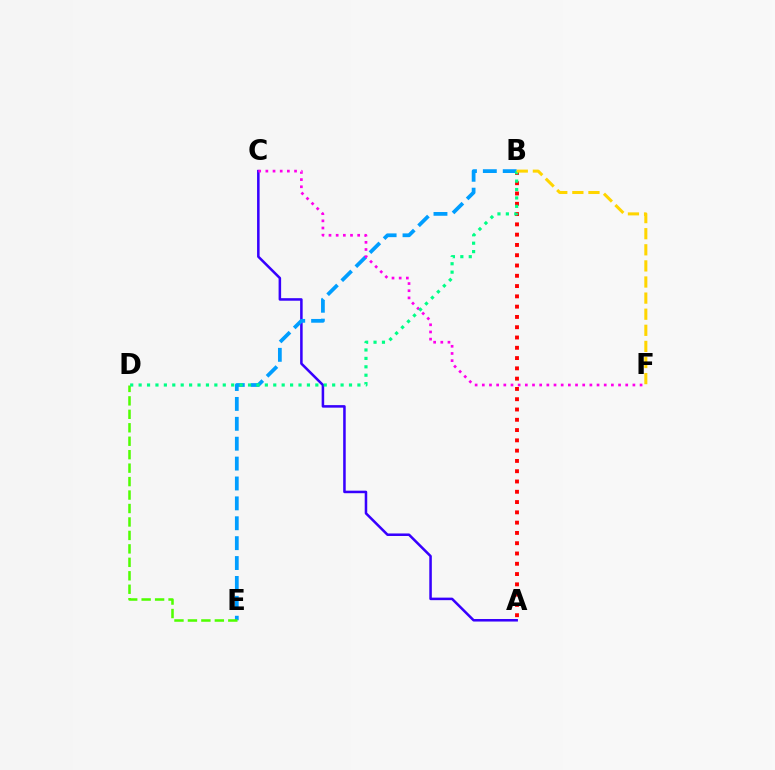{('A', 'B'): [{'color': '#ff0000', 'line_style': 'dotted', 'thickness': 2.79}], ('A', 'C'): [{'color': '#3700ff', 'line_style': 'solid', 'thickness': 1.82}], ('B', 'E'): [{'color': '#009eff', 'line_style': 'dashed', 'thickness': 2.7}], ('C', 'F'): [{'color': '#ff00ed', 'line_style': 'dotted', 'thickness': 1.95}], ('D', 'E'): [{'color': '#4fff00', 'line_style': 'dashed', 'thickness': 1.83}], ('B', 'D'): [{'color': '#00ff86', 'line_style': 'dotted', 'thickness': 2.29}], ('B', 'F'): [{'color': '#ffd500', 'line_style': 'dashed', 'thickness': 2.19}]}